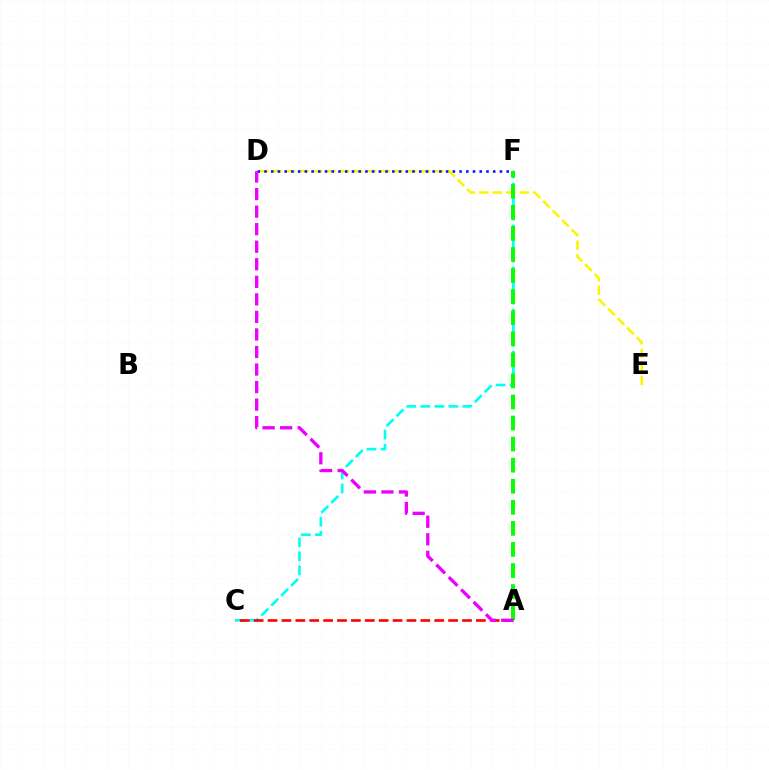{('D', 'E'): [{'color': '#fcf500', 'line_style': 'dashed', 'thickness': 1.83}], ('D', 'F'): [{'color': '#0010ff', 'line_style': 'dotted', 'thickness': 1.83}], ('C', 'F'): [{'color': '#00fff6', 'line_style': 'dashed', 'thickness': 1.9}], ('A', 'F'): [{'color': '#08ff00', 'line_style': 'dashed', 'thickness': 2.86}], ('A', 'C'): [{'color': '#ff0000', 'line_style': 'dashed', 'thickness': 1.89}], ('A', 'D'): [{'color': '#ee00ff', 'line_style': 'dashed', 'thickness': 2.38}]}